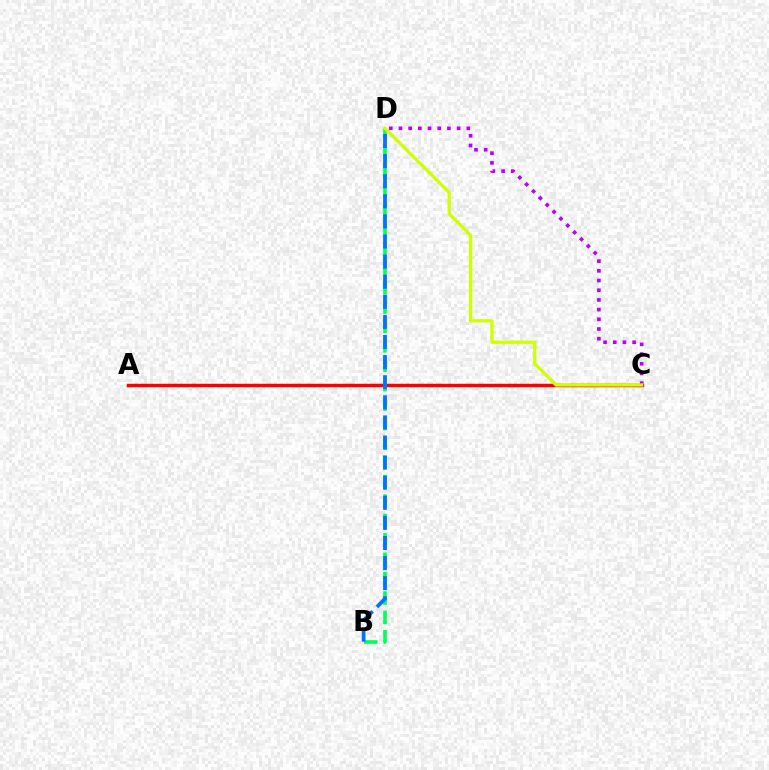{('A', 'C'): [{'color': '#ff0000', 'line_style': 'solid', 'thickness': 2.49}], ('B', 'D'): [{'color': '#00ff5c', 'line_style': 'dashed', 'thickness': 2.63}, {'color': '#0074ff', 'line_style': 'dashed', 'thickness': 2.73}], ('C', 'D'): [{'color': '#b900ff', 'line_style': 'dotted', 'thickness': 2.63}, {'color': '#d1ff00', 'line_style': 'solid', 'thickness': 2.36}]}